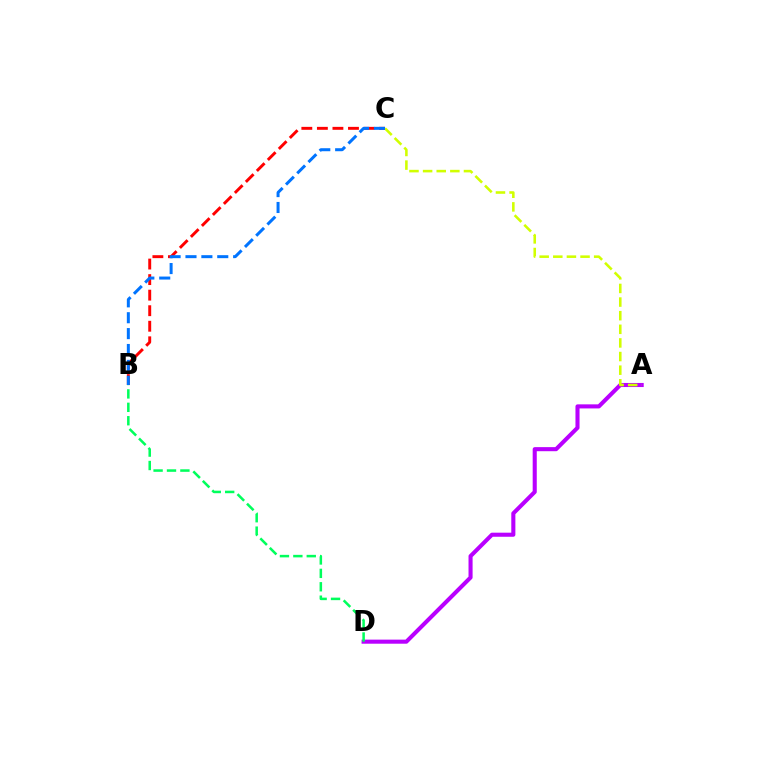{('A', 'D'): [{'color': '#b900ff', 'line_style': 'solid', 'thickness': 2.94}], ('A', 'C'): [{'color': '#d1ff00', 'line_style': 'dashed', 'thickness': 1.85}], ('B', 'C'): [{'color': '#ff0000', 'line_style': 'dashed', 'thickness': 2.11}, {'color': '#0074ff', 'line_style': 'dashed', 'thickness': 2.16}], ('B', 'D'): [{'color': '#00ff5c', 'line_style': 'dashed', 'thickness': 1.82}]}